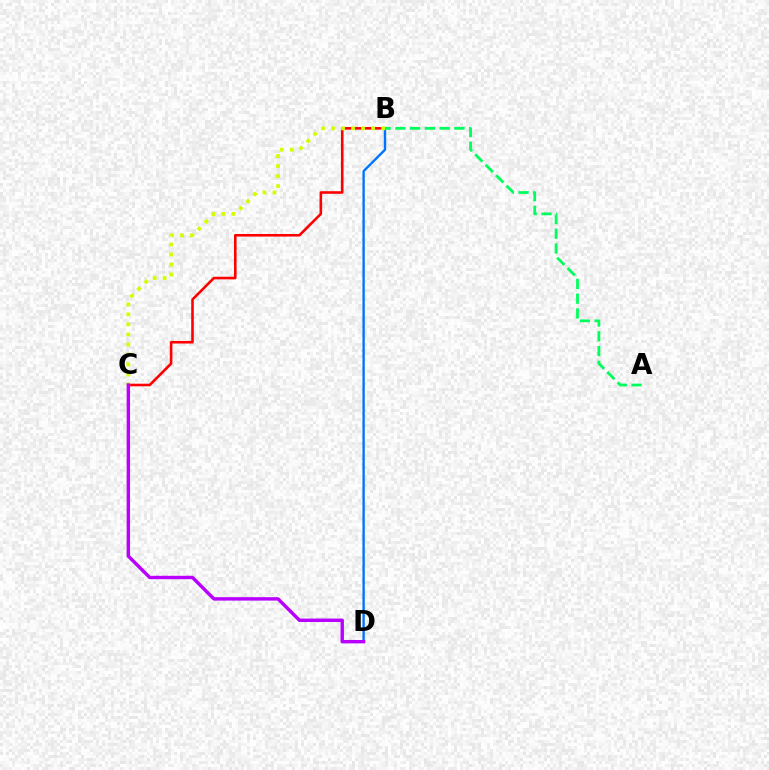{('B', 'C'): [{'color': '#ff0000', 'line_style': 'solid', 'thickness': 1.87}, {'color': '#d1ff00', 'line_style': 'dotted', 'thickness': 2.72}], ('B', 'D'): [{'color': '#0074ff', 'line_style': 'solid', 'thickness': 1.71}], ('C', 'D'): [{'color': '#b900ff', 'line_style': 'solid', 'thickness': 2.46}], ('A', 'B'): [{'color': '#00ff5c', 'line_style': 'dashed', 'thickness': 2.0}]}